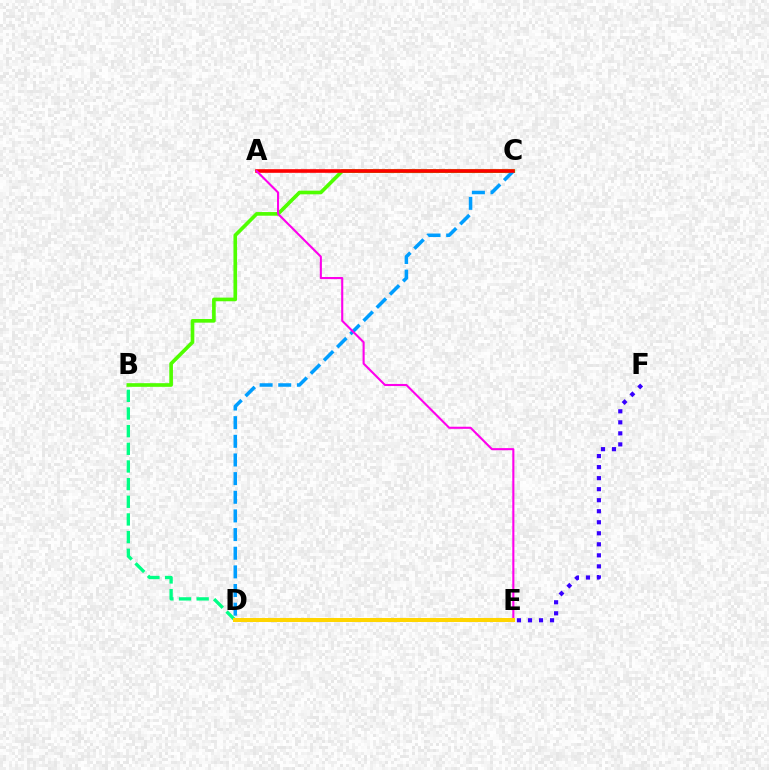{('E', 'F'): [{'color': '#3700ff', 'line_style': 'dotted', 'thickness': 3.0}], ('B', 'C'): [{'color': '#4fff00', 'line_style': 'solid', 'thickness': 2.63}], ('C', 'D'): [{'color': '#009eff', 'line_style': 'dashed', 'thickness': 2.53}], ('A', 'C'): [{'color': '#ff0000', 'line_style': 'solid', 'thickness': 2.61}], ('B', 'D'): [{'color': '#00ff86', 'line_style': 'dashed', 'thickness': 2.4}], ('A', 'E'): [{'color': '#ff00ed', 'line_style': 'solid', 'thickness': 1.51}], ('D', 'E'): [{'color': '#ffd500', 'line_style': 'solid', 'thickness': 2.89}]}